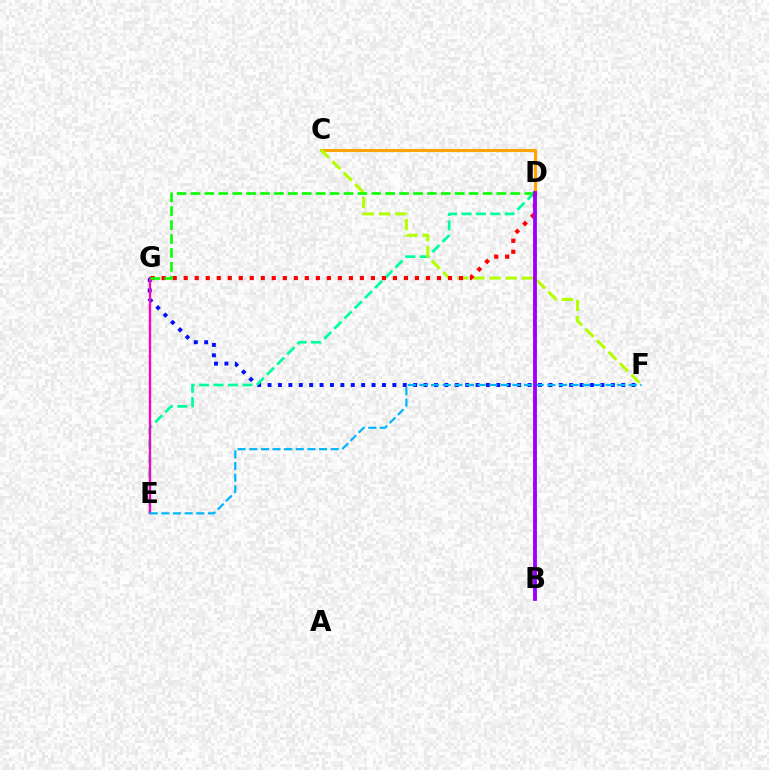{('F', 'G'): [{'color': '#0010ff', 'line_style': 'dotted', 'thickness': 2.83}], ('D', 'E'): [{'color': '#00ff9d', 'line_style': 'dashed', 'thickness': 1.96}], ('C', 'D'): [{'color': '#ffa500', 'line_style': 'solid', 'thickness': 2.25}], ('E', 'G'): [{'color': '#ff00bd', 'line_style': 'solid', 'thickness': 1.67}], ('C', 'F'): [{'color': '#b3ff00', 'line_style': 'dashed', 'thickness': 2.2}], ('D', 'G'): [{'color': '#ff0000', 'line_style': 'dotted', 'thickness': 2.99}, {'color': '#08ff00', 'line_style': 'dashed', 'thickness': 1.89}], ('E', 'F'): [{'color': '#00b5ff', 'line_style': 'dashed', 'thickness': 1.58}], ('B', 'D'): [{'color': '#9b00ff', 'line_style': 'solid', 'thickness': 2.76}]}